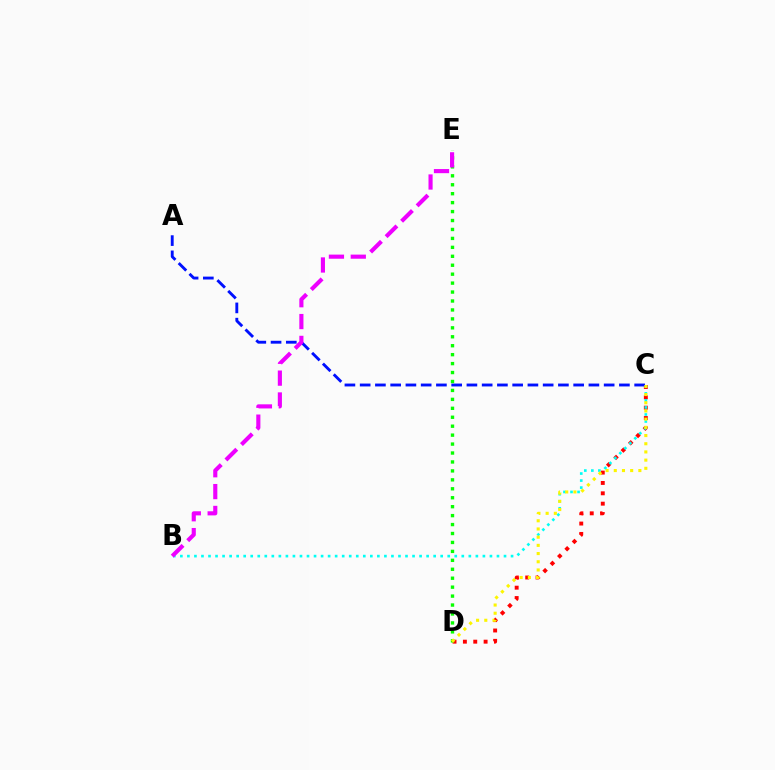{('C', 'D'): [{'color': '#ff0000', 'line_style': 'dotted', 'thickness': 2.81}, {'color': '#fcf500', 'line_style': 'dotted', 'thickness': 2.23}], ('B', 'C'): [{'color': '#00fff6', 'line_style': 'dotted', 'thickness': 1.91}], ('A', 'C'): [{'color': '#0010ff', 'line_style': 'dashed', 'thickness': 2.07}], ('D', 'E'): [{'color': '#08ff00', 'line_style': 'dotted', 'thickness': 2.43}], ('B', 'E'): [{'color': '#ee00ff', 'line_style': 'dashed', 'thickness': 2.97}]}